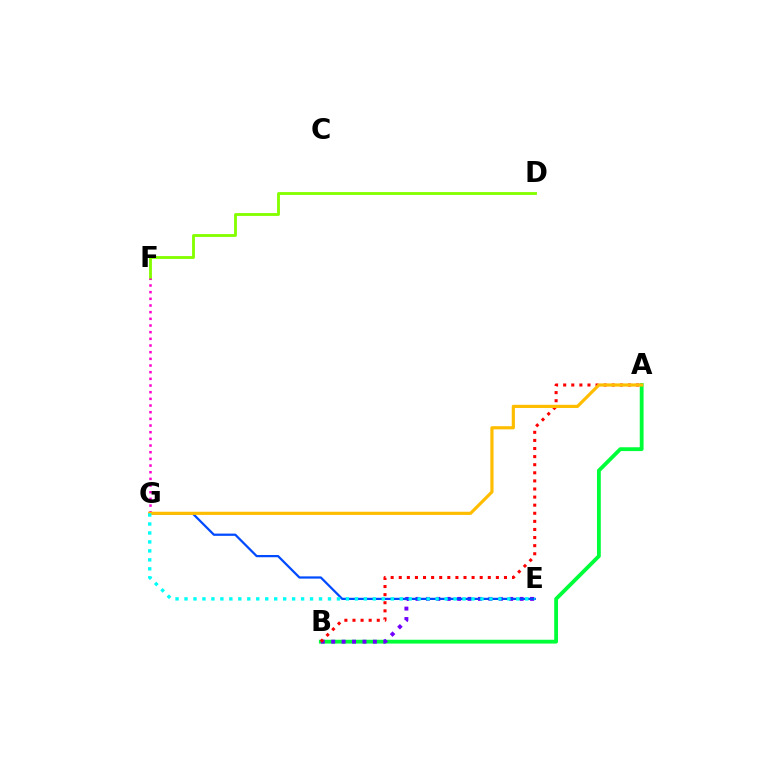{('D', 'F'): [{'color': '#84ff00', 'line_style': 'solid', 'thickness': 2.05}], ('F', 'G'): [{'color': '#ff00cf', 'line_style': 'dotted', 'thickness': 1.81}], ('A', 'B'): [{'color': '#00ff39', 'line_style': 'solid', 'thickness': 2.75}, {'color': '#ff0000', 'line_style': 'dotted', 'thickness': 2.2}], ('B', 'E'): [{'color': '#7200ff', 'line_style': 'dotted', 'thickness': 2.83}], ('E', 'G'): [{'color': '#004bff', 'line_style': 'solid', 'thickness': 1.62}, {'color': '#00fff6', 'line_style': 'dotted', 'thickness': 2.44}], ('A', 'G'): [{'color': '#ffbd00', 'line_style': 'solid', 'thickness': 2.28}]}